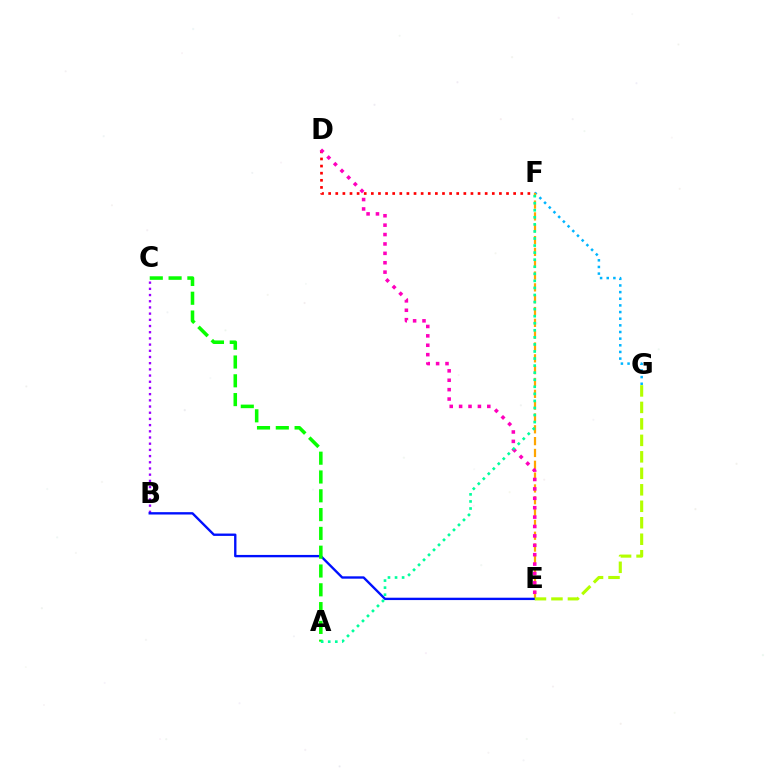{('D', 'F'): [{'color': '#ff0000', 'line_style': 'dotted', 'thickness': 1.93}], ('F', 'G'): [{'color': '#00b5ff', 'line_style': 'dotted', 'thickness': 1.81}], ('E', 'F'): [{'color': '#ffa500', 'line_style': 'dashed', 'thickness': 1.61}], ('D', 'E'): [{'color': '#ff00bd', 'line_style': 'dotted', 'thickness': 2.55}], ('B', 'C'): [{'color': '#9b00ff', 'line_style': 'dotted', 'thickness': 1.68}], ('B', 'E'): [{'color': '#0010ff', 'line_style': 'solid', 'thickness': 1.7}], ('A', 'C'): [{'color': '#08ff00', 'line_style': 'dashed', 'thickness': 2.55}], ('E', 'G'): [{'color': '#b3ff00', 'line_style': 'dashed', 'thickness': 2.24}], ('A', 'F'): [{'color': '#00ff9d', 'line_style': 'dotted', 'thickness': 1.92}]}